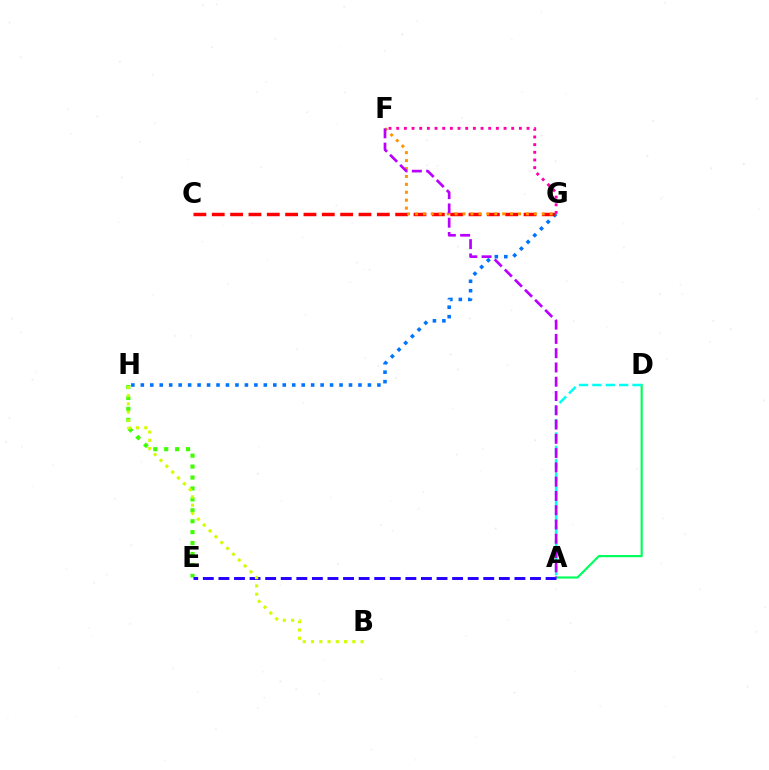{('G', 'H'): [{'color': '#0074ff', 'line_style': 'dotted', 'thickness': 2.57}], ('A', 'D'): [{'color': '#00ff5c', 'line_style': 'solid', 'thickness': 1.57}, {'color': '#00fff6', 'line_style': 'dashed', 'thickness': 1.82}], ('C', 'G'): [{'color': '#ff0000', 'line_style': 'dashed', 'thickness': 2.49}], ('F', 'G'): [{'color': '#ff9400', 'line_style': 'dotted', 'thickness': 2.15}, {'color': '#ff00ac', 'line_style': 'dotted', 'thickness': 2.08}], ('E', 'H'): [{'color': '#3dff00', 'line_style': 'dotted', 'thickness': 2.97}], ('A', 'E'): [{'color': '#2500ff', 'line_style': 'dashed', 'thickness': 2.12}], ('A', 'F'): [{'color': '#b900ff', 'line_style': 'dashed', 'thickness': 1.94}], ('B', 'H'): [{'color': '#d1ff00', 'line_style': 'dotted', 'thickness': 2.24}]}